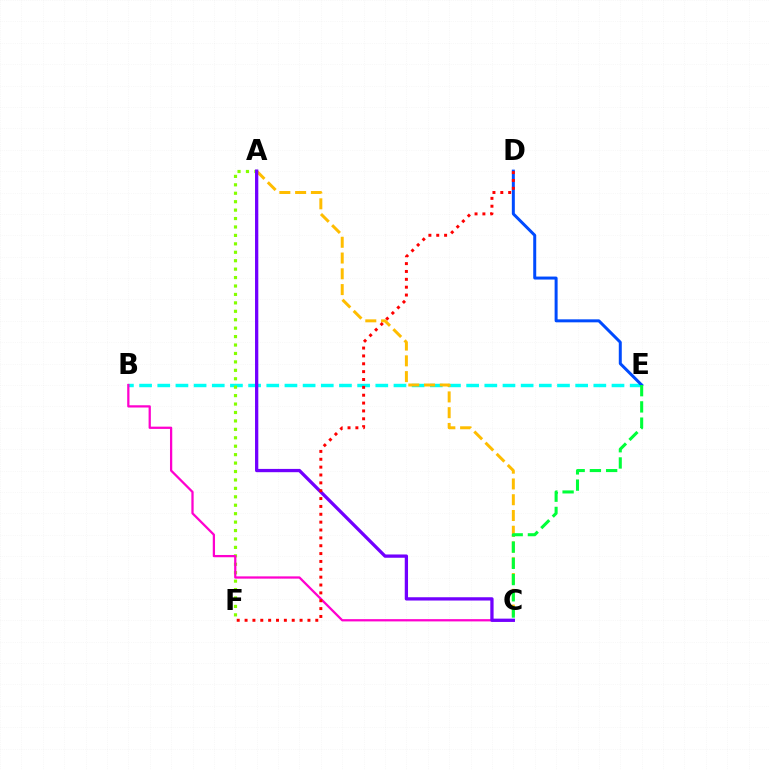{('B', 'E'): [{'color': '#00fff6', 'line_style': 'dashed', 'thickness': 2.47}], ('A', 'C'): [{'color': '#ffbd00', 'line_style': 'dashed', 'thickness': 2.14}, {'color': '#7200ff', 'line_style': 'solid', 'thickness': 2.36}], ('A', 'F'): [{'color': '#84ff00', 'line_style': 'dotted', 'thickness': 2.29}], ('B', 'C'): [{'color': '#ff00cf', 'line_style': 'solid', 'thickness': 1.63}], ('D', 'E'): [{'color': '#004bff', 'line_style': 'solid', 'thickness': 2.15}], ('C', 'E'): [{'color': '#00ff39', 'line_style': 'dashed', 'thickness': 2.21}], ('D', 'F'): [{'color': '#ff0000', 'line_style': 'dotted', 'thickness': 2.14}]}